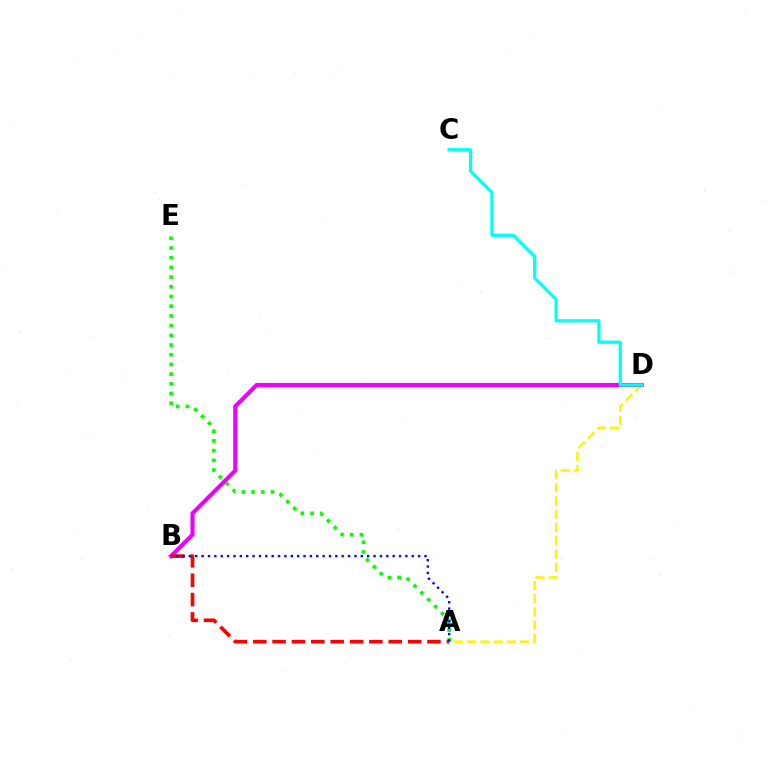{('A', 'E'): [{'color': '#08ff00', 'line_style': 'dotted', 'thickness': 2.64}], ('A', 'D'): [{'color': '#fcf500', 'line_style': 'dashed', 'thickness': 1.8}], ('B', 'D'): [{'color': '#ee00ff', 'line_style': 'solid', 'thickness': 2.96}], ('A', 'B'): [{'color': '#ff0000', 'line_style': 'dashed', 'thickness': 2.63}, {'color': '#0010ff', 'line_style': 'dotted', 'thickness': 1.73}], ('C', 'D'): [{'color': '#00fff6', 'line_style': 'solid', 'thickness': 2.33}]}